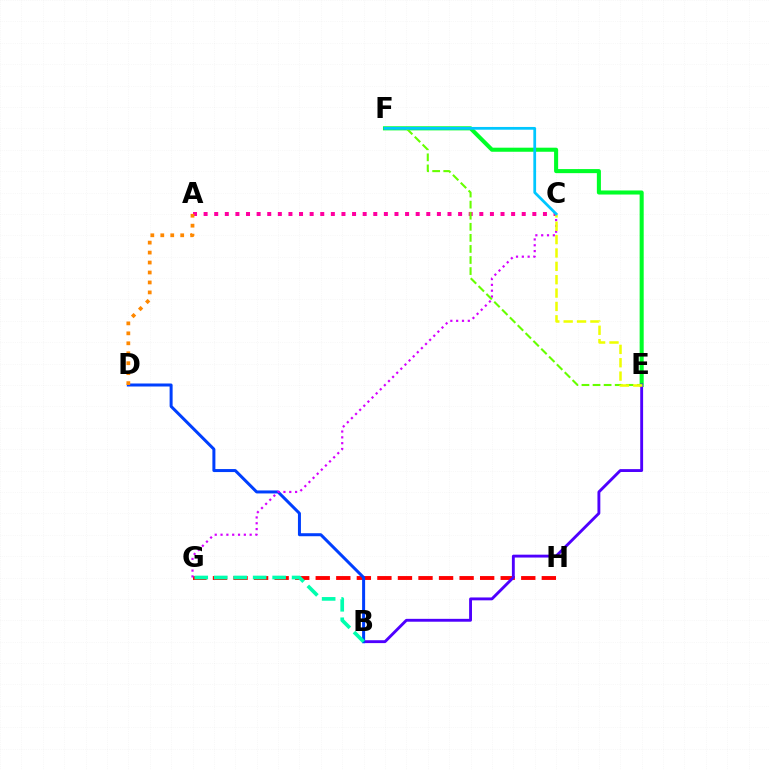{('E', 'F'): [{'color': '#00ff27', 'line_style': 'solid', 'thickness': 2.93}, {'color': '#66ff00', 'line_style': 'dashed', 'thickness': 1.5}], ('G', 'H'): [{'color': '#ff0000', 'line_style': 'dashed', 'thickness': 2.79}], ('B', 'E'): [{'color': '#4f00ff', 'line_style': 'solid', 'thickness': 2.07}], ('B', 'D'): [{'color': '#003fff', 'line_style': 'solid', 'thickness': 2.16}], ('C', 'G'): [{'color': '#d600ff', 'line_style': 'dotted', 'thickness': 1.58}], ('A', 'C'): [{'color': '#ff00a0', 'line_style': 'dotted', 'thickness': 2.88}], ('A', 'D'): [{'color': '#ff8800', 'line_style': 'dotted', 'thickness': 2.71}], ('B', 'G'): [{'color': '#00ffaf', 'line_style': 'dashed', 'thickness': 2.64}], ('C', 'E'): [{'color': '#eeff00', 'line_style': 'dashed', 'thickness': 1.82}], ('C', 'F'): [{'color': '#00c7ff', 'line_style': 'solid', 'thickness': 1.98}]}